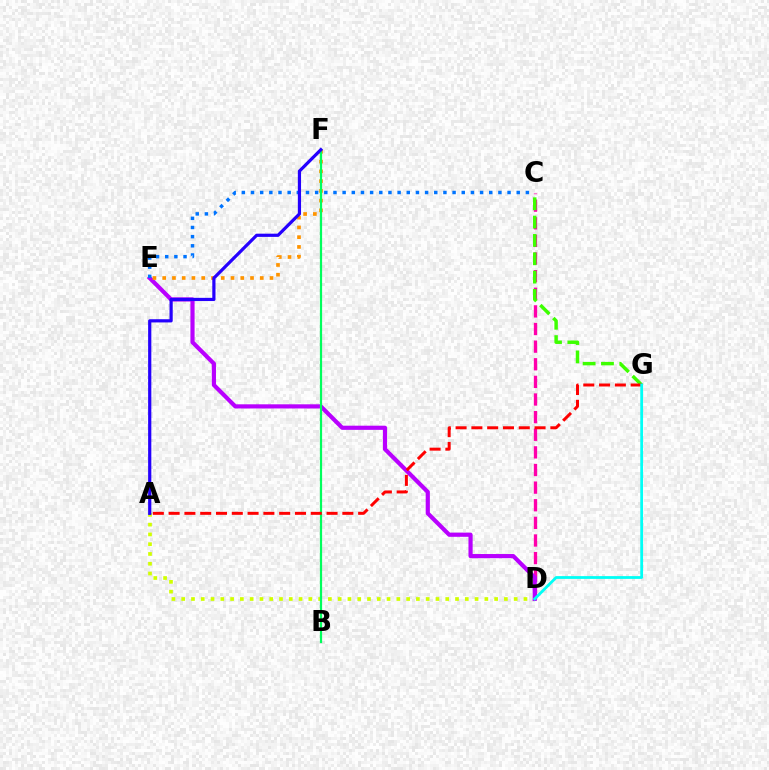{('C', 'D'): [{'color': '#ff00ac', 'line_style': 'dashed', 'thickness': 2.39}], ('A', 'D'): [{'color': '#d1ff00', 'line_style': 'dotted', 'thickness': 2.66}], ('C', 'G'): [{'color': '#3dff00', 'line_style': 'dashed', 'thickness': 2.49}], ('D', 'E'): [{'color': '#b900ff', 'line_style': 'solid', 'thickness': 3.0}], ('E', 'F'): [{'color': '#ff9400', 'line_style': 'dotted', 'thickness': 2.65}], ('C', 'E'): [{'color': '#0074ff', 'line_style': 'dotted', 'thickness': 2.49}], ('B', 'F'): [{'color': '#00ff5c', 'line_style': 'solid', 'thickness': 1.6}], ('A', 'F'): [{'color': '#2500ff', 'line_style': 'solid', 'thickness': 2.31}], ('A', 'G'): [{'color': '#ff0000', 'line_style': 'dashed', 'thickness': 2.15}], ('D', 'G'): [{'color': '#00fff6', 'line_style': 'solid', 'thickness': 2.0}]}